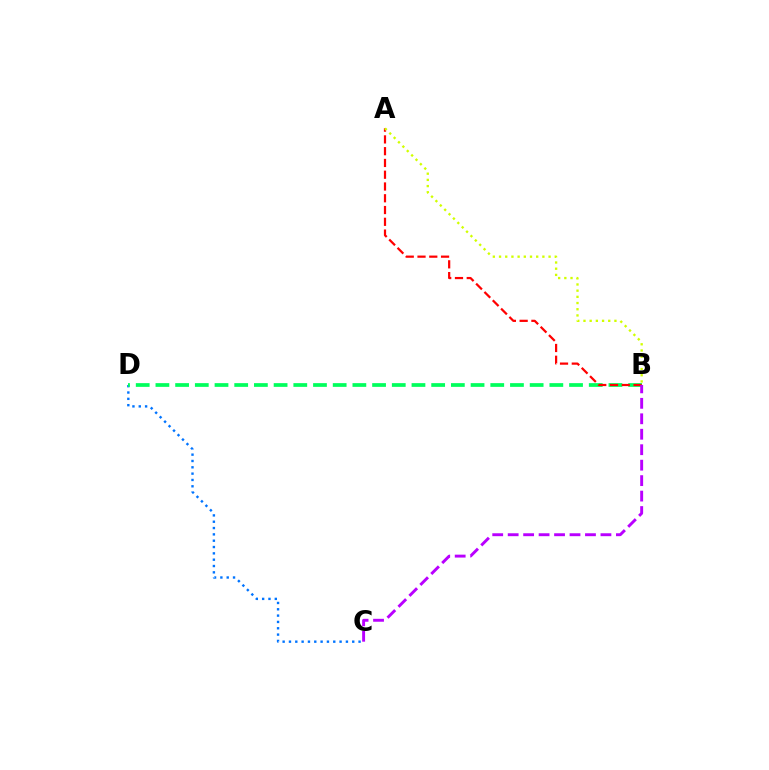{('C', 'D'): [{'color': '#0074ff', 'line_style': 'dotted', 'thickness': 1.72}], ('B', 'D'): [{'color': '#00ff5c', 'line_style': 'dashed', 'thickness': 2.68}], ('A', 'B'): [{'color': '#ff0000', 'line_style': 'dashed', 'thickness': 1.6}, {'color': '#d1ff00', 'line_style': 'dotted', 'thickness': 1.68}], ('B', 'C'): [{'color': '#b900ff', 'line_style': 'dashed', 'thickness': 2.1}]}